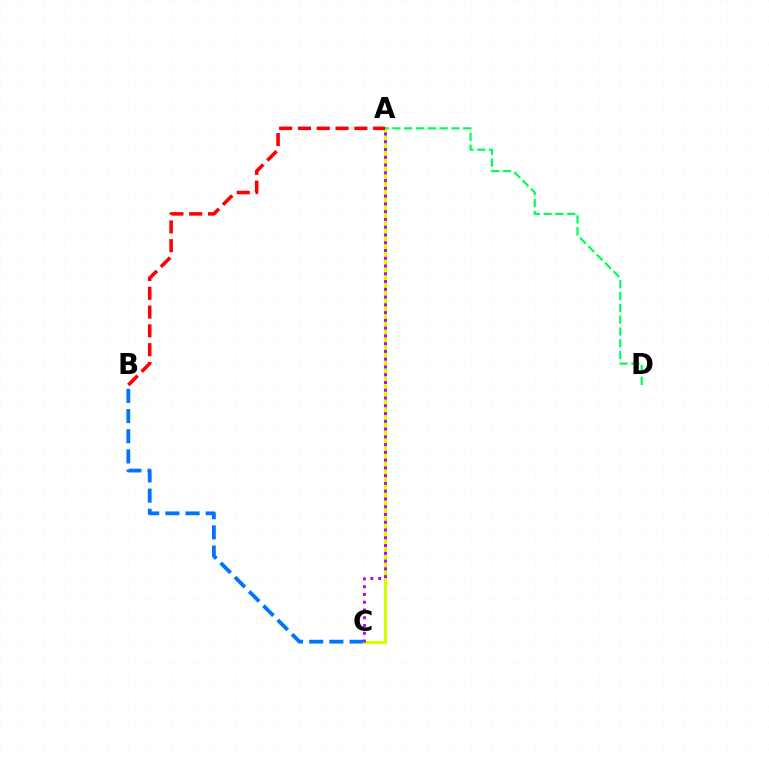{('B', 'C'): [{'color': '#0074ff', 'line_style': 'dashed', 'thickness': 2.74}], ('A', 'C'): [{'color': '#d1ff00', 'line_style': 'solid', 'thickness': 2.29}, {'color': '#b900ff', 'line_style': 'dotted', 'thickness': 2.11}], ('A', 'B'): [{'color': '#ff0000', 'line_style': 'dashed', 'thickness': 2.55}], ('A', 'D'): [{'color': '#00ff5c', 'line_style': 'dashed', 'thickness': 1.6}]}